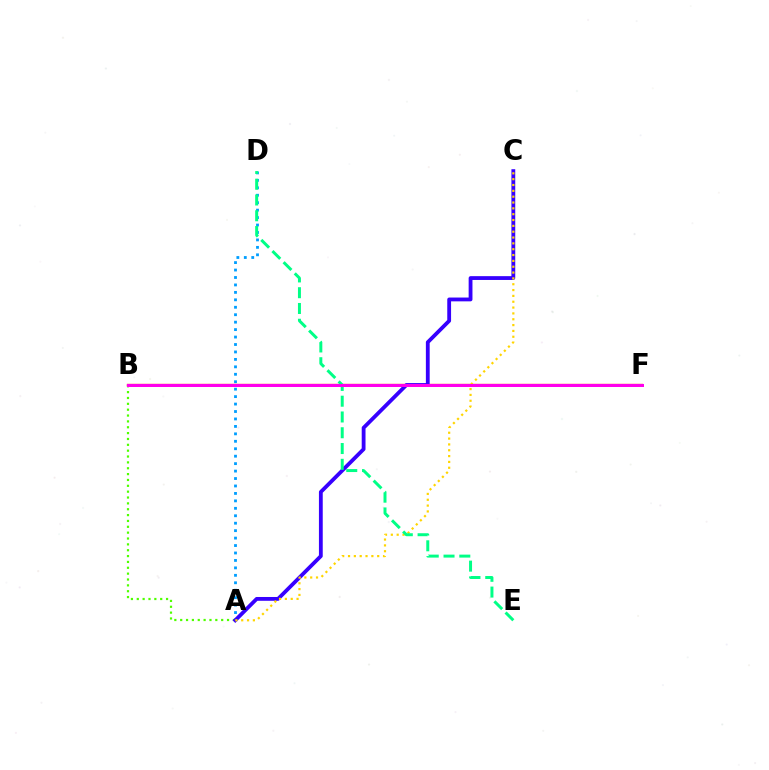{('A', 'D'): [{'color': '#009eff', 'line_style': 'dotted', 'thickness': 2.02}], ('A', 'B'): [{'color': '#4fff00', 'line_style': 'dotted', 'thickness': 1.59}], ('B', 'F'): [{'color': '#ff0000', 'line_style': 'solid', 'thickness': 1.67}, {'color': '#ff00ed', 'line_style': 'solid', 'thickness': 2.16}], ('A', 'C'): [{'color': '#3700ff', 'line_style': 'solid', 'thickness': 2.74}, {'color': '#ffd500', 'line_style': 'dotted', 'thickness': 1.59}], ('D', 'E'): [{'color': '#00ff86', 'line_style': 'dashed', 'thickness': 2.14}]}